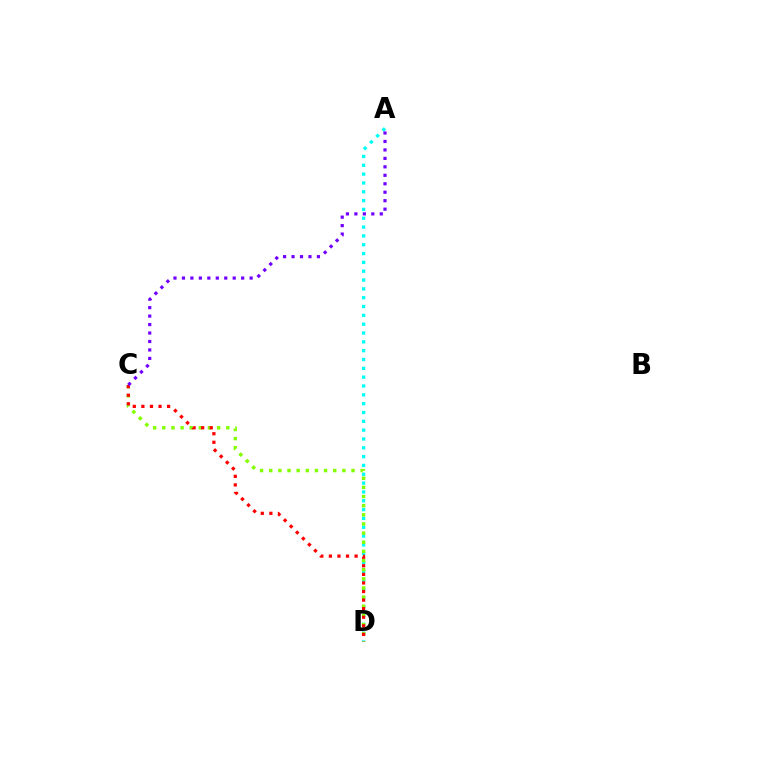{('A', 'D'): [{'color': '#00fff6', 'line_style': 'dotted', 'thickness': 2.4}], ('C', 'D'): [{'color': '#84ff00', 'line_style': 'dotted', 'thickness': 2.48}, {'color': '#ff0000', 'line_style': 'dotted', 'thickness': 2.33}], ('A', 'C'): [{'color': '#7200ff', 'line_style': 'dotted', 'thickness': 2.3}]}